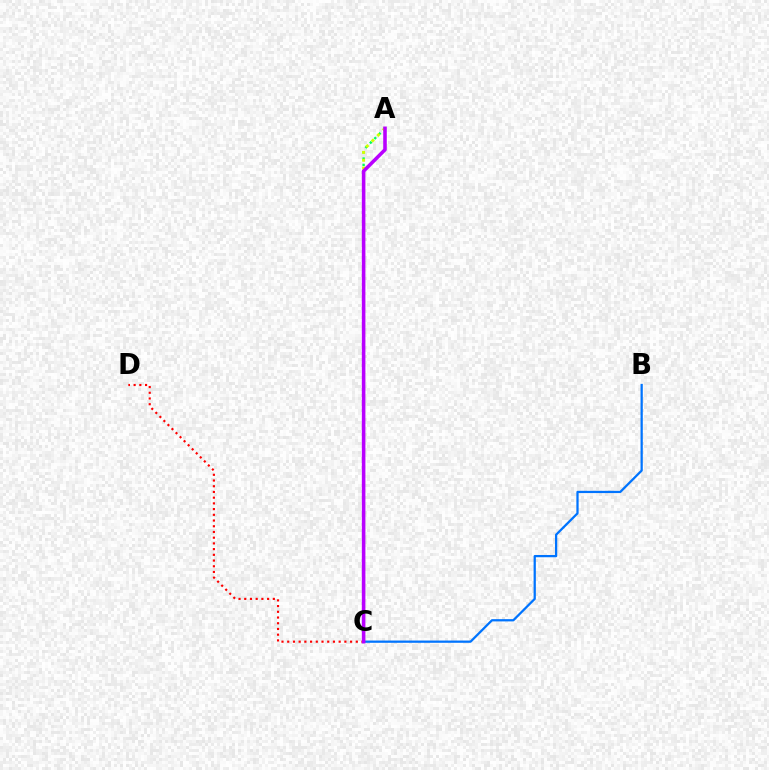{('A', 'C'): [{'color': '#00ff5c', 'line_style': 'dotted', 'thickness': 1.72}, {'color': '#d1ff00', 'line_style': 'dotted', 'thickness': 2.14}, {'color': '#b900ff', 'line_style': 'solid', 'thickness': 2.56}], ('B', 'C'): [{'color': '#0074ff', 'line_style': 'solid', 'thickness': 1.62}], ('C', 'D'): [{'color': '#ff0000', 'line_style': 'dotted', 'thickness': 1.55}]}